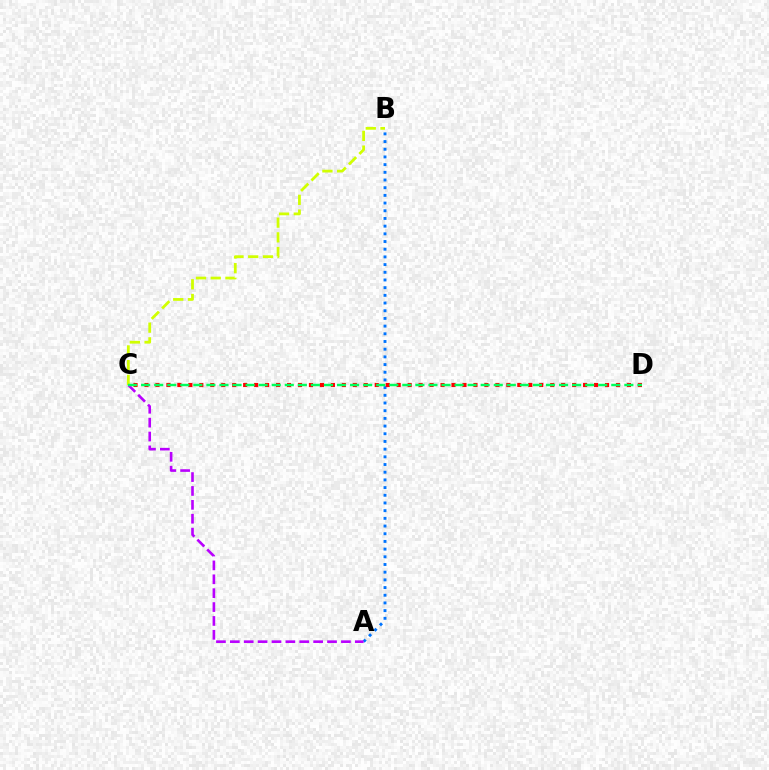{('A', 'B'): [{'color': '#0074ff', 'line_style': 'dotted', 'thickness': 2.09}], ('A', 'C'): [{'color': '#b900ff', 'line_style': 'dashed', 'thickness': 1.89}], ('B', 'C'): [{'color': '#d1ff00', 'line_style': 'dashed', 'thickness': 2.0}], ('C', 'D'): [{'color': '#ff0000', 'line_style': 'dotted', 'thickness': 2.98}, {'color': '#00ff5c', 'line_style': 'dashed', 'thickness': 1.77}]}